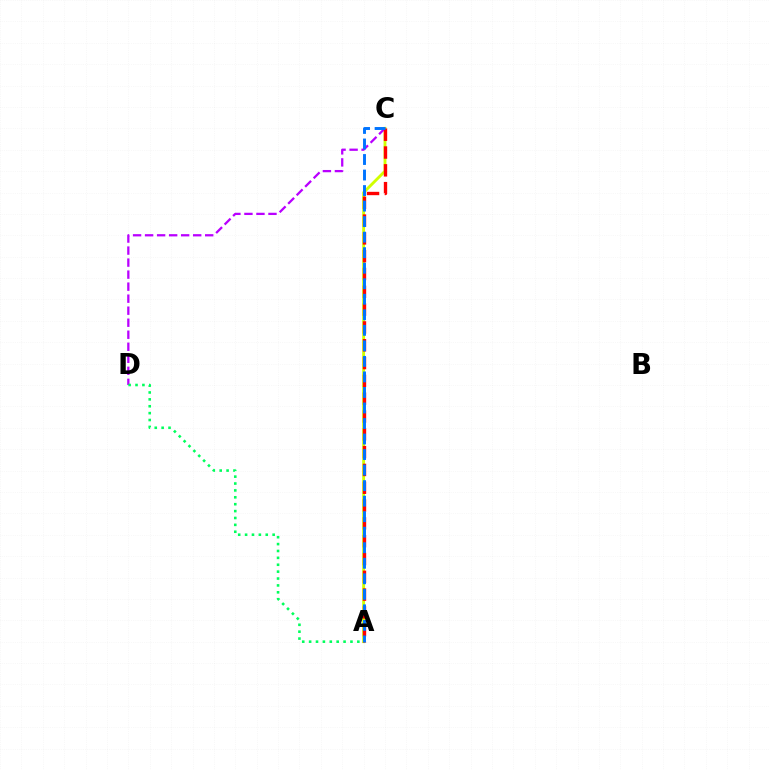{('A', 'C'): [{'color': '#d1ff00', 'line_style': 'solid', 'thickness': 2.07}, {'color': '#ff0000', 'line_style': 'dashed', 'thickness': 2.42}, {'color': '#0074ff', 'line_style': 'dashed', 'thickness': 2.11}], ('C', 'D'): [{'color': '#b900ff', 'line_style': 'dashed', 'thickness': 1.63}], ('A', 'D'): [{'color': '#00ff5c', 'line_style': 'dotted', 'thickness': 1.87}]}